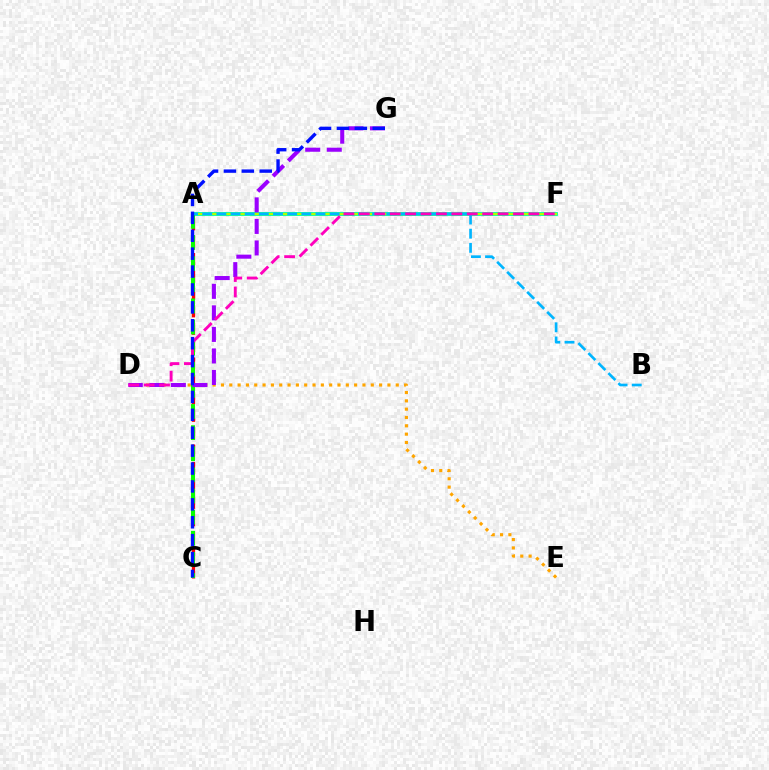{('D', 'E'): [{'color': '#ffa500', 'line_style': 'dotted', 'thickness': 2.26}], ('A', 'F'): [{'color': '#00ff9d', 'line_style': 'solid', 'thickness': 2.73}, {'color': '#b3ff00', 'line_style': 'solid', 'thickness': 1.5}], ('A', 'C'): [{'color': '#ff0000', 'line_style': 'dashed', 'thickness': 2.36}, {'color': '#08ff00', 'line_style': 'dashed', 'thickness': 2.87}], ('D', 'G'): [{'color': '#9b00ff', 'line_style': 'dashed', 'thickness': 2.93}], ('A', 'B'): [{'color': '#00b5ff', 'line_style': 'dashed', 'thickness': 1.92}], ('D', 'F'): [{'color': '#ff00bd', 'line_style': 'dashed', 'thickness': 2.09}], ('C', 'G'): [{'color': '#0010ff', 'line_style': 'dashed', 'thickness': 2.43}]}